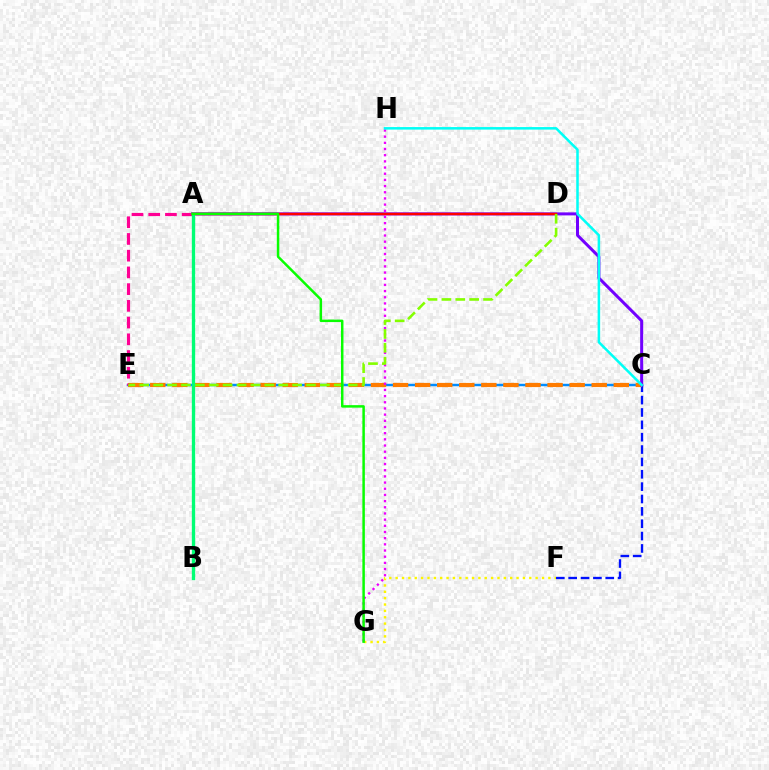{('C', 'E'): [{'color': '#008cff', 'line_style': 'solid', 'thickness': 1.75}, {'color': '#ff7c00', 'line_style': 'dashed', 'thickness': 3.0}], ('C', 'F'): [{'color': '#0010ff', 'line_style': 'dashed', 'thickness': 1.68}], ('F', 'G'): [{'color': '#fcf500', 'line_style': 'dotted', 'thickness': 1.73}], ('A', 'C'): [{'color': '#7200ff', 'line_style': 'solid', 'thickness': 2.17}], ('G', 'H'): [{'color': '#ee00ff', 'line_style': 'dotted', 'thickness': 1.68}], ('A', 'E'): [{'color': '#ff0094', 'line_style': 'dashed', 'thickness': 2.27}], ('C', 'H'): [{'color': '#00fff6', 'line_style': 'solid', 'thickness': 1.82}], ('A', 'D'): [{'color': '#ff0000', 'line_style': 'solid', 'thickness': 1.77}], ('D', 'E'): [{'color': '#84ff00', 'line_style': 'dashed', 'thickness': 1.89}], ('A', 'B'): [{'color': '#00ff74', 'line_style': 'solid', 'thickness': 2.4}], ('A', 'G'): [{'color': '#08ff00', 'line_style': 'solid', 'thickness': 1.79}]}